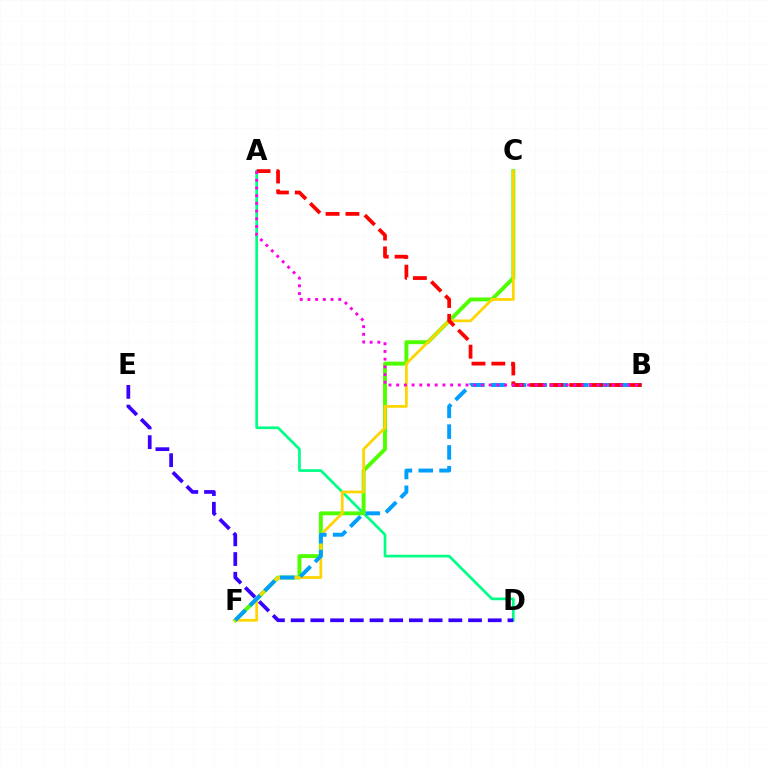{('A', 'D'): [{'color': '#00ff86', 'line_style': 'solid', 'thickness': 1.95}], ('C', 'F'): [{'color': '#4fff00', 'line_style': 'solid', 'thickness': 2.82}, {'color': '#ffd500', 'line_style': 'solid', 'thickness': 1.98}], ('B', 'F'): [{'color': '#009eff', 'line_style': 'dashed', 'thickness': 2.82}], ('A', 'B'): [{'color': '#ff0000', 'line_style': 'dashed', 'thickness': 2.7}, {'color': '#ff00ed', 'line_style': 'dotted', 'thickness': 2.09}], ('D', 'E'): [{'color': '#3700ff', 'line_style': 'dashed', 'thickness': 2.68}]}